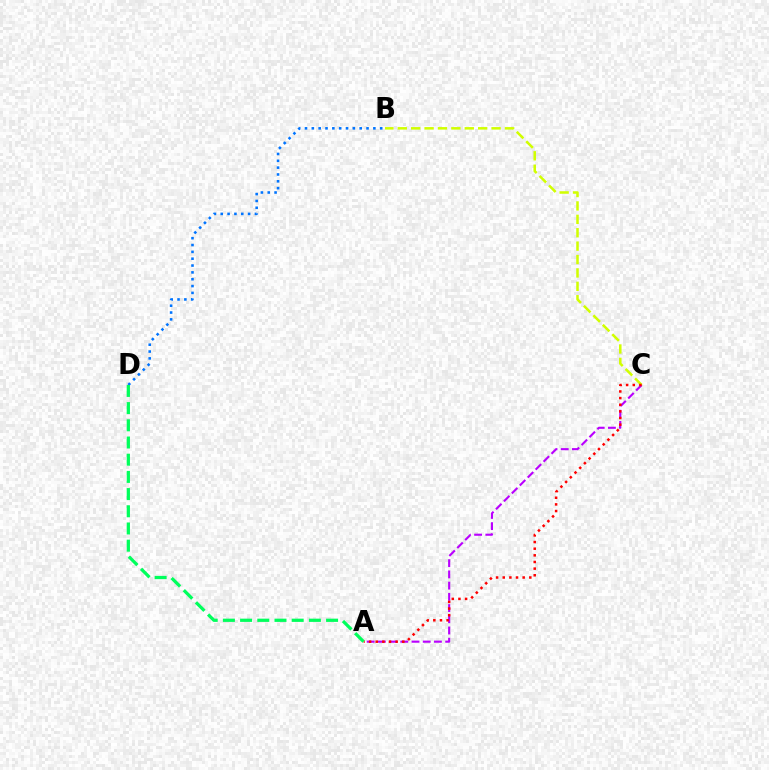{('A', 'C'): [{'color': '#b900ff', 'line_style': 'dashed', 'thickness': 1.52}, {'color': '#ff0000', 'line_style': 'dotted', 'thickness': 1.81}], ('B', 'D'): [{'color': '#0074ff', 'line_style': 'dotted', 'thickness': 1.86}], ('B', 'C'): [{'color': '#d1ff00', 'line_style': 'dashed', 'thickness': 1.82}], ('A', 'D'): [{'color': '#00ff5c', 'line_style': 'dashed', 'thickness': 2.34}]}